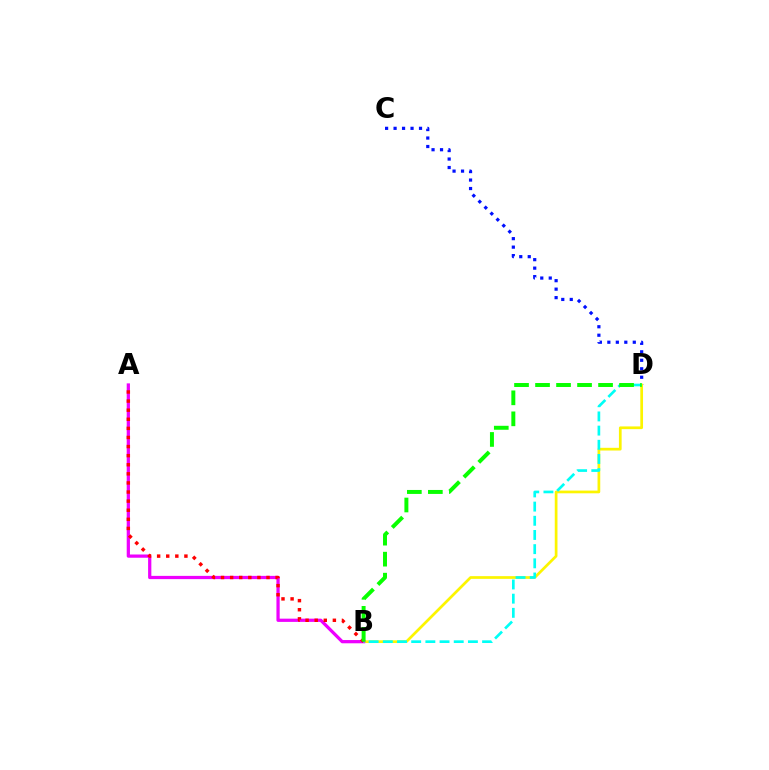{('C', 'D'): [{'color': '#0010ff', 'line_style': 'dotted', 'thickness': 2.3}], ('B', 'D'): [{'color': '#fcf500', 'line_style': 'solid', 'thickness': 1.95}, {'color': '#00fff6', 'line_style': 'dashed', 'thickness': 1.93}, {'color': '#08ff00', 'line_style': 'dashed', 'thickness': 2.85}], ('A', 'B'): [{'color': '#ee00ff', 'line_style': 'solid', 'thickness': 2.34}, {'color': '#ff0000', 'line_style': 'dotted', 'thickness': 2.47}]}